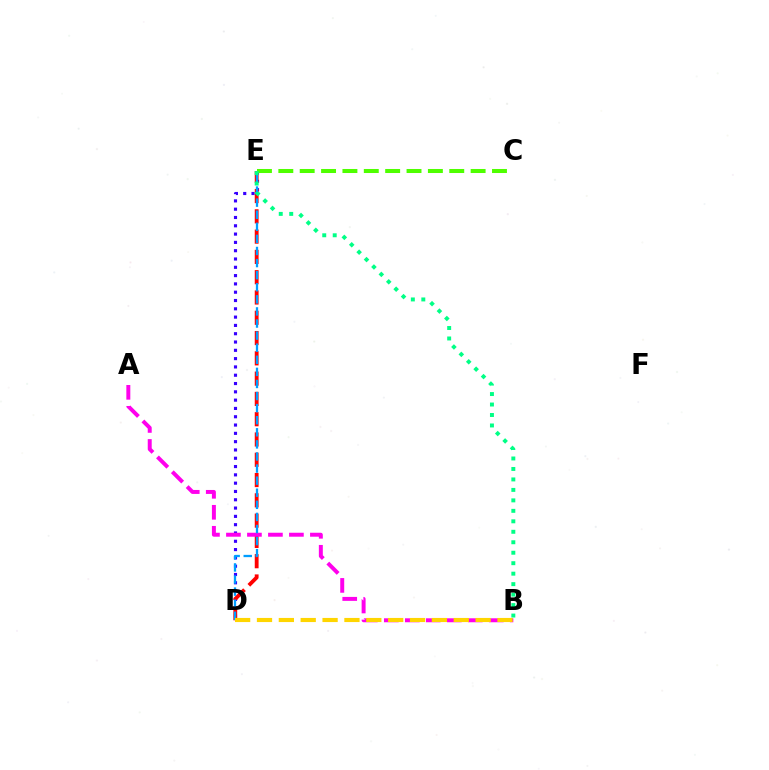{('D', 'E'): [{'color': '#3700ff', 'line_style': 'dotted', 'thickness': 2.26}, {'color': '#ff0000', 'line_style': 'dashed', 'thickness': 2.76}, {'color': '#009eff', 'line_style': 'dashed', 'thickness': 1.64}], ('A', 'B'): [{'color': '#ff00ed', 'line_style': 'dashed', 'thickness': 2.85}], ('C', 'E'): [{'color': '#4fff00', 'line_style': 'dashed', 'thickness': 2.9}], ('B', 'E'): [{'color': '#00ff86', 'line_style': 'dotted', 'thickness': 2.84}], ('B', 'D'): [{'color': '#ffd500', 'line_style': 'dashed', 'thickness': 2.97}]}